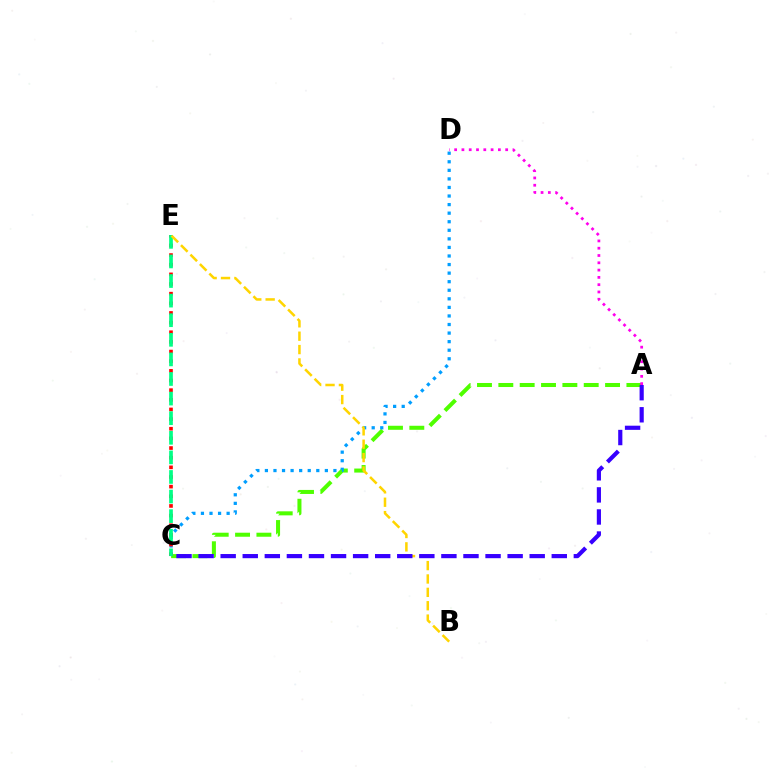{('A', 'C'): [{'color': '#4fff00', 'line_style': 'dashed', 'thickness': 2.9}, {'color': '#3700ff', 'line_style': 'dashed', 'thickness': 3.0}], ('C', 'D'): [{'color': '#009eff', 'line_style': 'dotted', 'thickness': 2.33}], ('C', 'E'): [{'color': '#ff0000', 'line_style': 'dotted', 'thickness': 2.62}, {'color': '#00ff86', 'line_style': 'dashed', 'thickness': 2.66}], ('B', 'E'): [{'color': '#ffd500', 'line_style': 'dashed', 'thickness': 1.82}], ('A', 'D'): [{'color': '#ff00ed', 'line_style': 'dotted', 'thickness': 1.98}]}